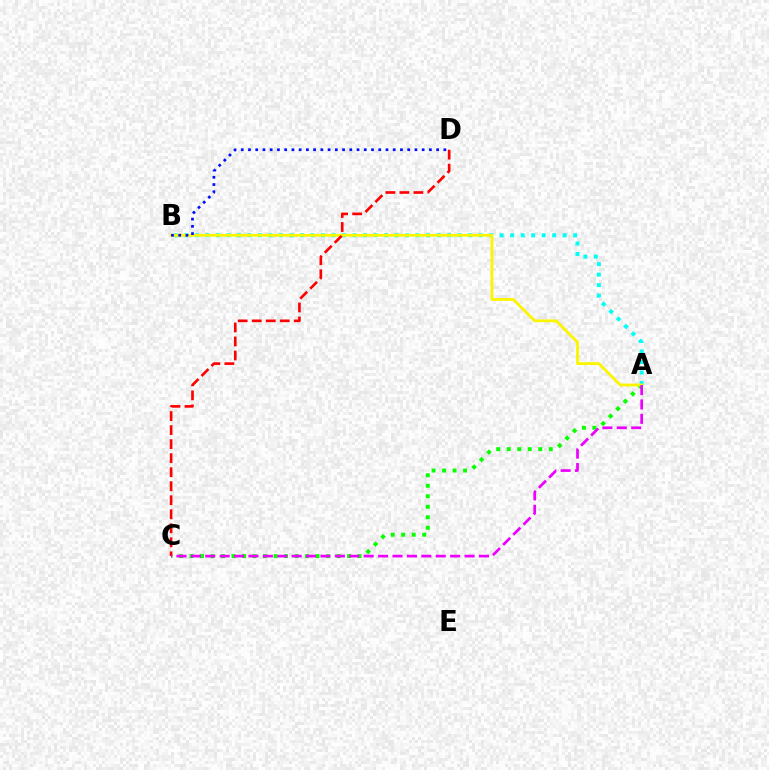{('A', 'B'): [{'color': '#00fff6', 'line_style': 'dotted', 'thickness': 2.86}, {'color': '#fcf500', 'line_style': 'solid', 'thickness': 2.03}], ('A', 'C'): [{'color': '#08ff00', 'line_style': 'dotted', 'thickness': 2.85}, {'color': '#ee00ff', 'line_style': 'dashed', 'thickness': 1.96}], ('B', 'D'): [{'color': '#0010ff', 'line_style': 'dotted', 'thickness': 1.97}], ('C', 'D'): [{'color': '#ff0000', 'line_style': 'dashed', 'thickness': 1.91}]}